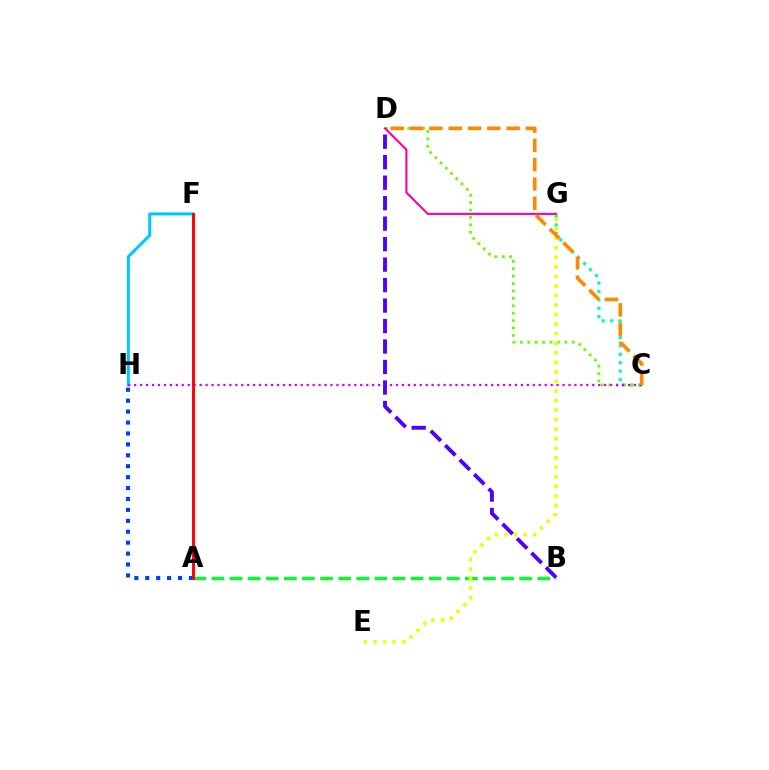{('C', 'G'): [{'color': '#00ffaf', 'line_style': 'dotted', 'thickness': 2.29}], ('F', 'H'): [{'color': '#00c7ff', 'line_style': 'solid', 'thickness': 2.17}], ('C', 'D'): [{'color': '#66ff00', 'line_style': 'dotted', 'thickness': 2.01}, {'color': '#ff8800', 'line_style': 'dashed', 'thickness': 2.62}], ('D', 'G'): [{'color': '#ff00a0', 'line_style': 'solid', 'thickness': 1.52}], ('C', 'H'): [{'color': '#d600ff', 'line_style': 'dotted', 'thickness': 1.62}], ('A', 'H'): [{'color': '#003fff', 'line_style': 'dotted', 'thickness': 2.97}], ('A', 'B'): [{'color': '#00ff27', 'line_style': 'dashed', 'thickness': 2.46}], ('A', 'F'): [{'color': '#ff0000', 'line_style': 'solid', 'thickness': 2.1}], ('E', 'G'): [{'color': '#eeff00', 'line_style': 'dotted', 'thickness': 2.59}], ('B', 'D'): [{'color': '#4f00ff', 'line_style': 'dashed', 'thickness': 2.78}]}